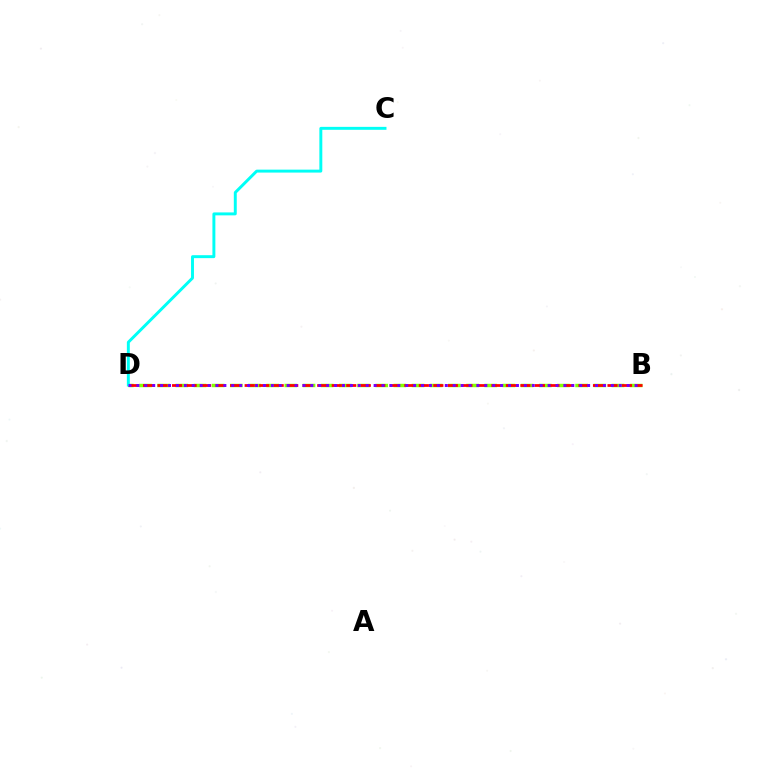{('B', 'D'): [{'color': '#84ff00', 'line_style': 'dashed', 'thickness': 2.47}, {'color': '#ff0000', 'line_style': 'dashed', 'thickness': 1.97}, {'color': '#7200ff', 'line_style': 'dotted', 'thickness': 2.15}], ('C', 'D'): [{'color': '#00fff6', 'line_style': 'solid', 'thickness': 2.12}]}